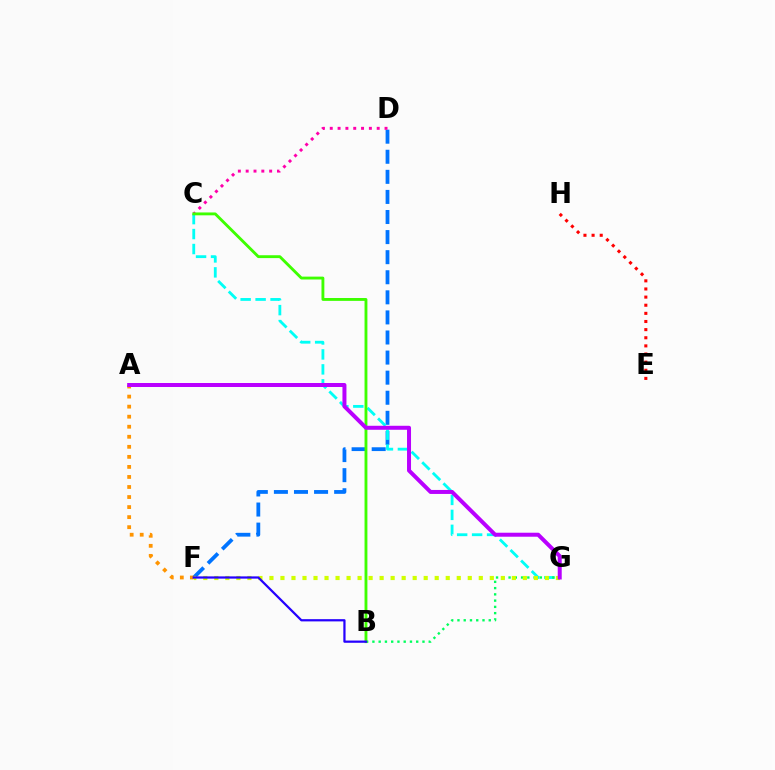{('D', 'F'): [{'color': '#0074ff', 'line_style': 'dashed', 'thickness': 2.73}], ('A', 'F'): [{'color': '#ff9400', 'line_style': 'dotted', 'thickness': 2.73}], ('C', 'G'): [{'color': '#00fff6', 'line_style': 'dashed', 'thickness': 2.03}], ('B', 'G'): [{'color': '#00ff5c', 'line_style': 'dotted', 'thickness': 1.7}], ('C', 'D'): [{'color': '#ff00ac', 'line_style': 'dotted', 'thickness': 2.13}], ('B', 'C'): [{'color': '#3dff00', 'line_style': 'solid', 'thickness': 2.06}], ('F', 'G'): [{'color': '#d1ff00', 'line_style': 'dotted', 'thickness': 2.99}], ('B', 'F'): [{'color': '#2500ff', 'line_style': 'solid', 'thickness': 1.61}], ('E', 'H'): [{'color': '#ff0000', 'line_style': 'dotted', 'thickness': 2.21}], ('A', 'G'): [{'color': '#b900ff', 'line_style': 'solid', 'thickness': 2.87}]}